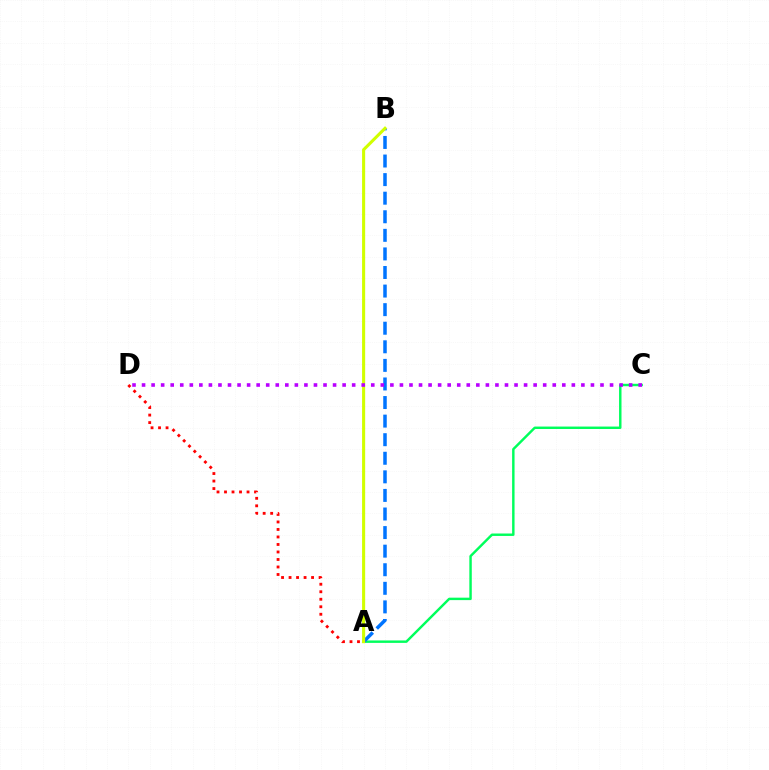{('A', 'D'): [{'color': '#ff0000', 'line_style': 'dotted', 'thickness': 2.04}], ('A', 'C'): [{'color': '#00ff5c', 'line_style': 'solid', 'thickness': 1.76}], ('A', 'B'): [{'color': '#0074ff', 'line_style': 'dashed', 'thickness': 2.52}, {'color': '#d1ff00', 'line_style': 'solid', 'thickness': 2.22}], ('C', 'D'): [{'color': '#b900ff', 'line_style': 'dotted', 'thickness': 2.59}]}